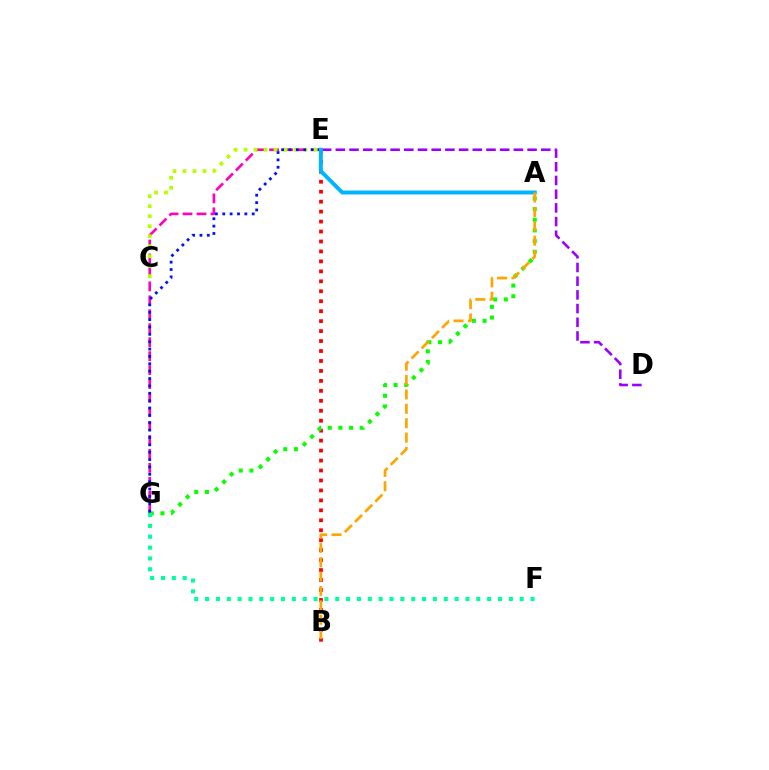{('E', 'G'): [{'color': '#ff00bd', 'line_style': 'dashed', 'thickness': 1.9}, {'color': '#0010ff', 'line_style': 'dotted', 'thickness': 2.0}], ('B', 'E'): [{'color': '#ff0000', 'line_style': 'dotted', 'thickness': 2.71}], ('A', 'G'): [{'color': '#08ff00', 'line_style': 'dotted', 'thickness': 2.9}], ('C', 'E'): [{'color': '#b3ff00', 'line_style': 'dotted', 'thickness': 2.71}], ('D', 'E'): [{'color': '#9b00ff', 'line_style': 'dashed', 'thickness': 1.86}], ('F', 'G'): [{'color': '#00ff9d', 'line_style': 'dotted', 'thickness': 2.95}], ('A', 'E'): [{'color': '#00b5ff', 'line_style': 'solid', 'thickness': 2.85}], ('A', 'B'): [{'color': '#ffa500', 'line_style': 'dashed', 'thickness': 1.95}]}